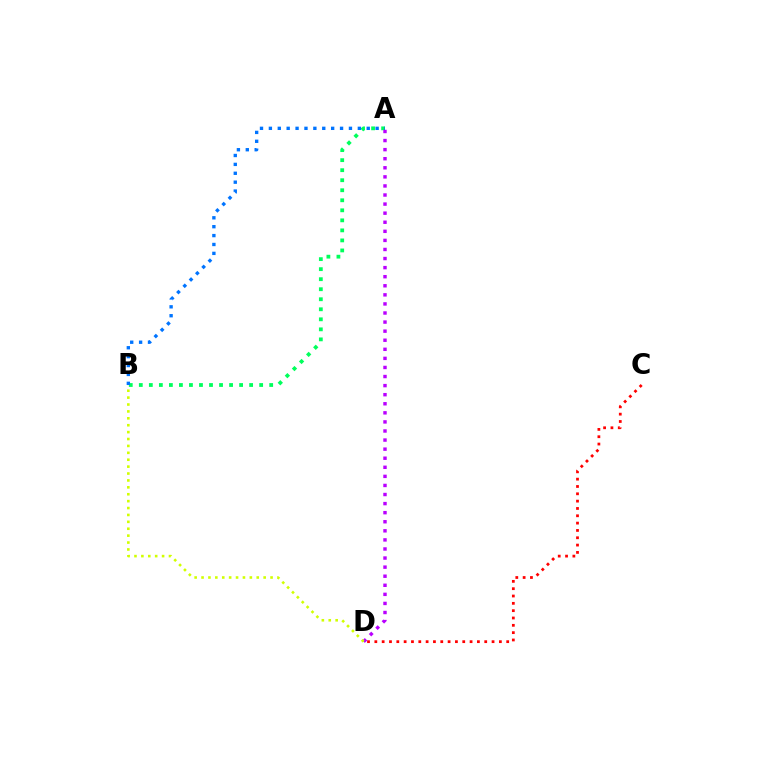{('C', 'D'): [{'color': '#ff0000', 'line_style': 'dotted', 'thickness': 1.99}], ('A', 'B'): [{'color': '#00ff5c', 'line_style': 'dotted', 'thickness': 2.73}, {'color': '#0074ff', 'line_style': 'dotted', 'thickness': 2.42}], ('A', 'D'): [{'color': '#b900ff', 'line_style': 'dotted', 'thickness': 2.47}], ('B', 'D'): [{'color': '#d1ff00', 'line_style': 'dotted', 'thickness': 1.88}]}